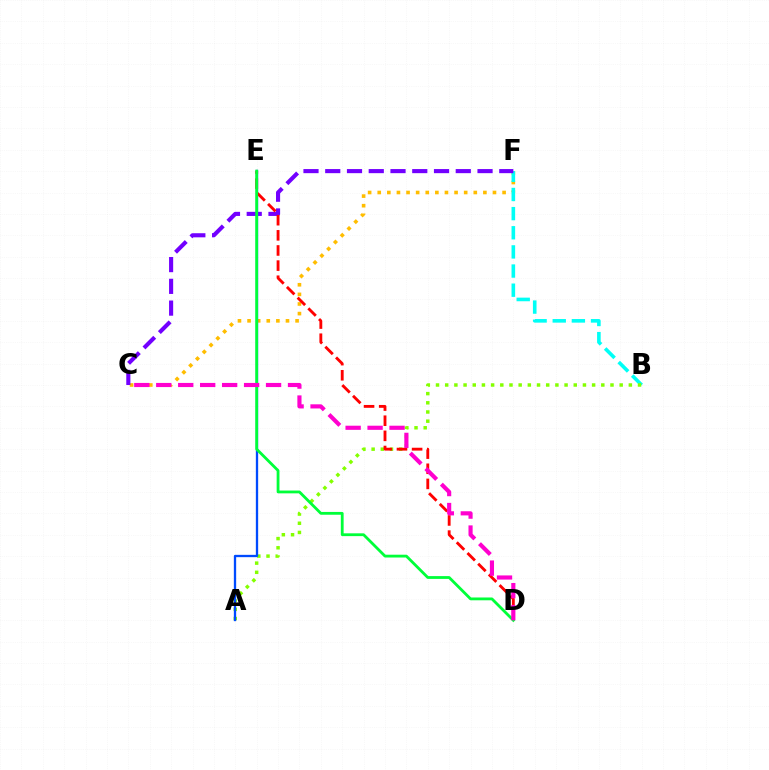{('C', 'F'): [{'color': '#ffbd00', 'line_style': 'dotted', 'thickness': 2.61}, {'color': '#7200ff', 'line_style': 'dashed', 'thickness': 2.96}], ('B', 'F'): [{'color': '#00fff6', 'line_style': 'dashed', 'thickness': 2.6}], ('A', 'B'): [{'color': '#84ff00', 'line_style': 'dotted', 'thickness': 2.49}], ('A', 'E'): [{'color': '#004bff', 'line_style': 'solid', 'thickness': 1.66}], ('D', 'E'): [{'color': '#ff0000', 'line_style': 'dashed', 'thickness': 2.06}, {'color': '#00ff39', 'line_style': 'solid', 'thickness': 2.02}], ('C', 'D'): [{'color': '#ff00cf', 'line_style': 'dashed', 'thickness': 2.98}]}